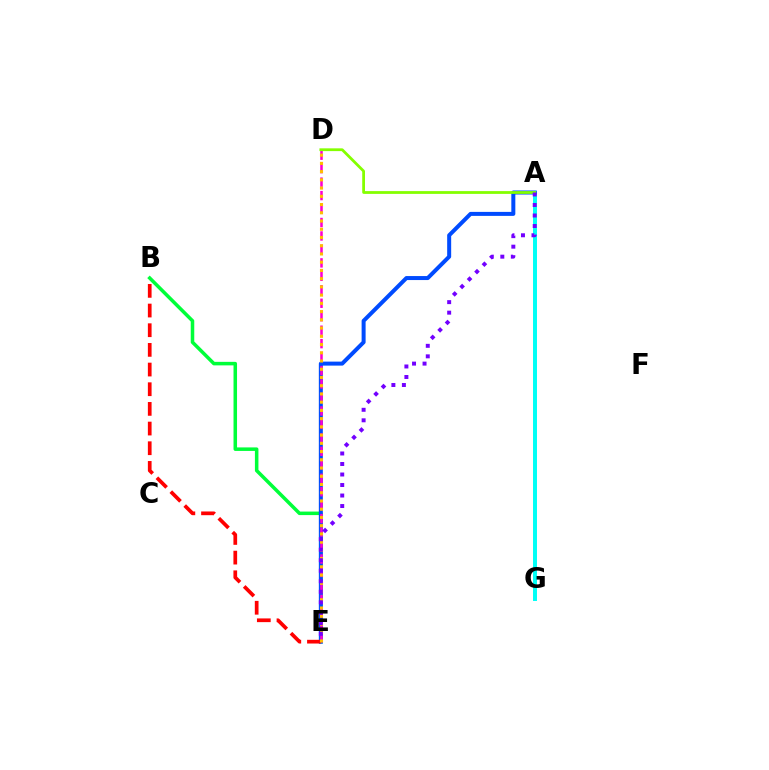{('B', 'E'): [{'color': '#00ff39', 'line_style': 'solid', 'thickness': 2.54}, {'color': '#ff0000', 'line_style': 'dashed', 'thickness': 2.67}], ('A', 'G'): [{'color': '#00fff6', 'line_style': 'solid', 'thickness': 2.86}], ('A', 'E'): [{'color': '#004bff', 'line_style': 'solid', 'thickness': 2.88}, {'color': '#7200ff', 'line_style': 'dotted', 'thickness': 2.86}], ('D', 'E'): [{'color': '#ff00cf', 'line_style': 'dashed', 'thickness': 1.83}, {'color': '#ffbd00', 'line_style': 'dotted', 'thickness': 2.24}], ('A', 'D'): [{'color': '#84ff00', 'line_style': 'solid', 'thickness': 2.0}]}